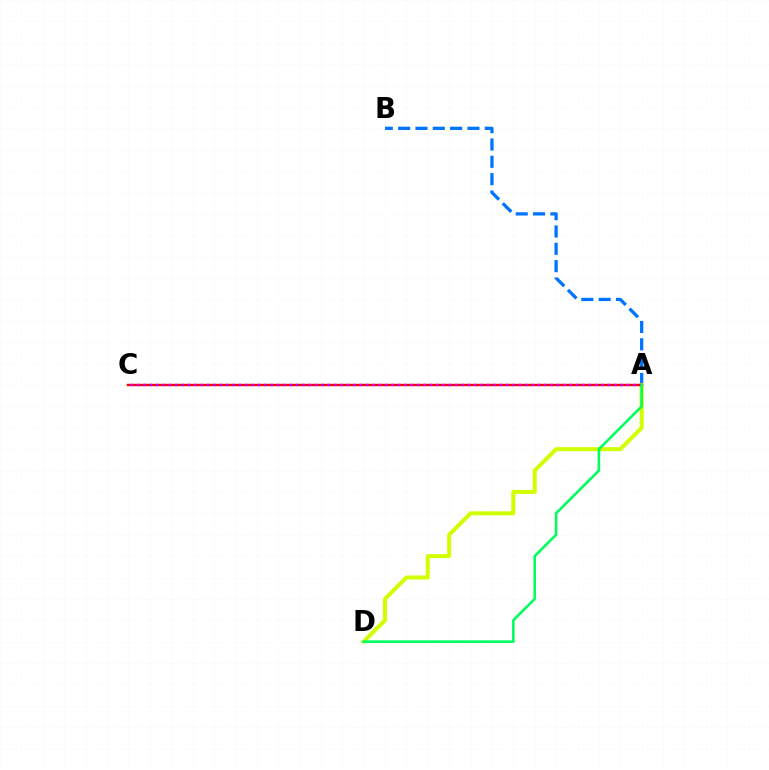{('A', 'B'): [{'color': '#0074ff', 'line_style': 'dashed', 'thickness': 2.35}], ('A', 'D'): [{'color': '#d1ff00', 'line_style': 'solid', 'thickness': 2.91}, {'color': '#00ff5c', 'line_style': 'solid', 'thickness': 1.87}], ('A', 'C'): [{'color': '#ff0000', 'line_style': 'solid', 'thickness': 1.73}, {'color': '#b900ff', 'line_style': 'dotted', 'thickness': 1.73}]}